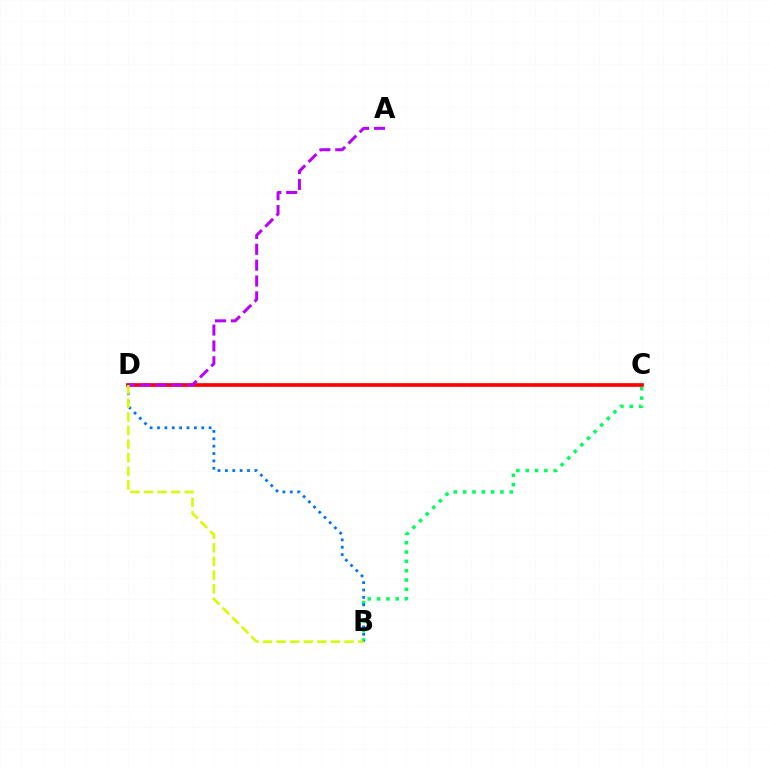{('B', 'C'): [{'color': '#00ff5c', 'line_style': 'dotted', 'thickness': 2.54}], ('C', 'D'): [{'color': '#ff0000', 'line_style': 'solid', 'thickness': 2.66}], ('B', 'D'): [{'color': '#0074ff', 'line_style': 'dotted', 'thickness': 2.0}, {'color': '#d1ff00', 'line_style': 'dashed', 'thickness': 1.85}], ('A', 'D'): [{'color': '#b900ff', 'line_style': 'dashed', 'thickness': 2.15}]}